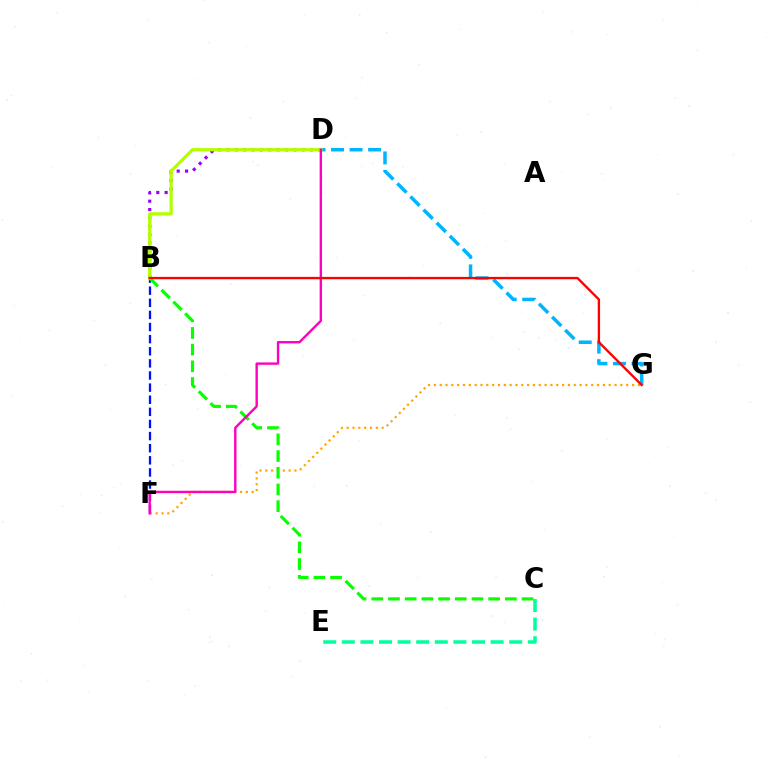{('D', 'G'): [{'color': '#00b5ff', 'line_style': 'dashed', 'thickness': 2.52}], ('B', 'F'): [{'color': '#0010ff', 'line_style': 'dashed', 'thickness': 1.65}], ('F', 'G'): [{'color': '#ffa500', 'line_style': 'dotted', 'thickness': 1.58}], ('B', 'D'): [{'color': '#9b00ff', 'line_style': 'dotted', 'thickness': 2.27}, {'color': '#b3ff00', 'line_style': 'solid', 'thickness': 2.35}], ('B', 'C'): [{'color': '#08ff00', 'line_style': 'dashed', 'thickness': 2.27}], ('C', 'E'): [{'color': '#00ff9d', 'line_style': 'dashed', 'thickness': 2.53}], ('D', 'F'): [{'color': '#ff00bd', 'line_style': 'solid', 'thickness': 1.73}], ('B', 'G'): [{'color': '#ff0000', 'line_style': 'solid', 'thickness': 1.7}]}